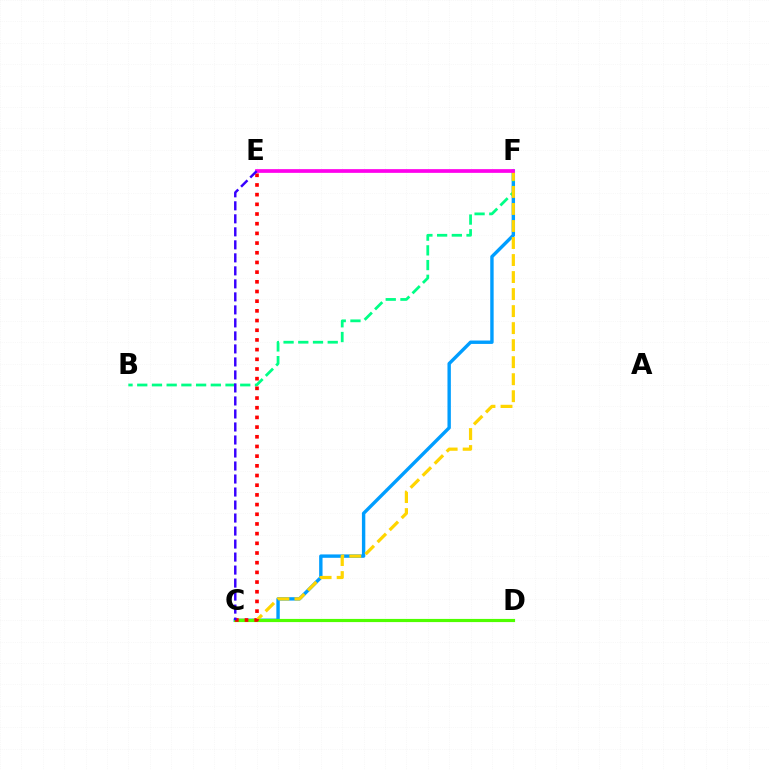{('C', 'F'): [{'color': '#009eff', 'line_style': 'solid', 'thickness': 2.45}, {'color': '#ffd500', 'line_style': 'dashed', 'thickness': 2.31}], ('B', 'F'): [{'color': '#00ff86', 'line_style': 'dashed', 'thickness': 2.0}], ('C', 'D'): [{'color': '#4fff00', 'line_style': 'solid', 'thickness': 2.28}], ('C', 'E'): [{'color': '#ff0000', 'line_style': 'dotted', 'thickness': 2.63}, {'color': '#3700ff', 'line_style': 'dashed', 'thickness': 1.77}], ('E', 'F'): [{'color': '#ff00ed', 'line_style': 'solid', 'thickness': 2.67}]}